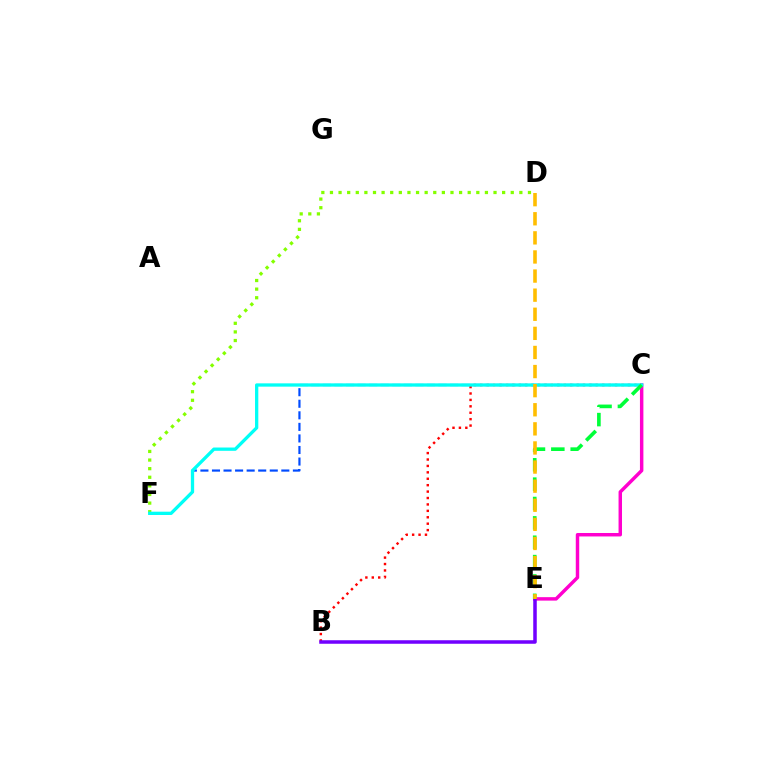{('D', 'F'): [{'color': '#84ff00', 'line_style': 'dotted', 'thickness': 2.34}], ('B', 'C'): [{'color': '#ff0000', 'line_style': 'dotted', 'thickness': 1.74}], ('C', 'F'): [{'color': '#004bff', 'line_style': 'dashed', 'thickness': 1.57}, {'color': '#00fff6', 'line_style': 'solid', 'thickness': 2.37}], ('C', 'E'): [{'color': '#ff00cf', 'line_style': 'solid', 'thickness': 2.48}, {'color': '#00ff39', 'line_style': 'dashed', 'thickness': 2.63}], ('B', 'E'): [{'color': '#7200ff', 'line_style': 'solid', 'thickness': 2.54}], ('D', 'E'): [{'color': '#ffbd00', 'line_style': 'dashed', 'thickness': 2.59}]}